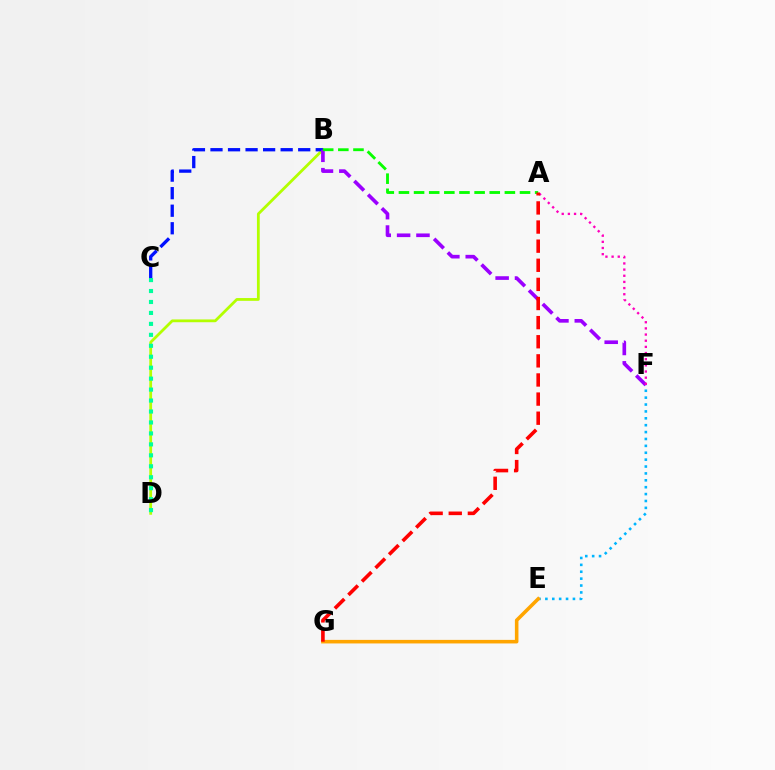{('B', 'D'): [{'color': '#b3ff00', 'line_style': 'solid', 'thickness': 2.0}], ('C', 'D'): [{'color': '#00ff9d', 'line_style': 'dotted', 'thickness': 2.98}], ('E', 'F'): [{'color': '#00b5ff', 'line_style': 'dotted', 'thickness': 1.87}], ('B', 'C'): [{'color': '#0010ff', 'line_style': 'dashed', 'thickness': 2.38}], ('E', 'G'): [{'color': '#ffa500', 'line_style': 'solid', 'thickness': 2.56}], ('B', 'F'): [{'color': '#9b00ff', 'line_style': 'dashed', 'thickness': 2.63}], ('A', 'F'): [{'color': '#ff00bd', 'line_style': 'dotted', 'thickness': 1.67}], ('A', 'B'): [{'color': '#08ff00', 'line_style': 'dashed', 'thickness': 2.06}], ('A', 'G'): [{'color': '#ff0000', 'line_style': 'dashed', 'thickness': 2.6}]}